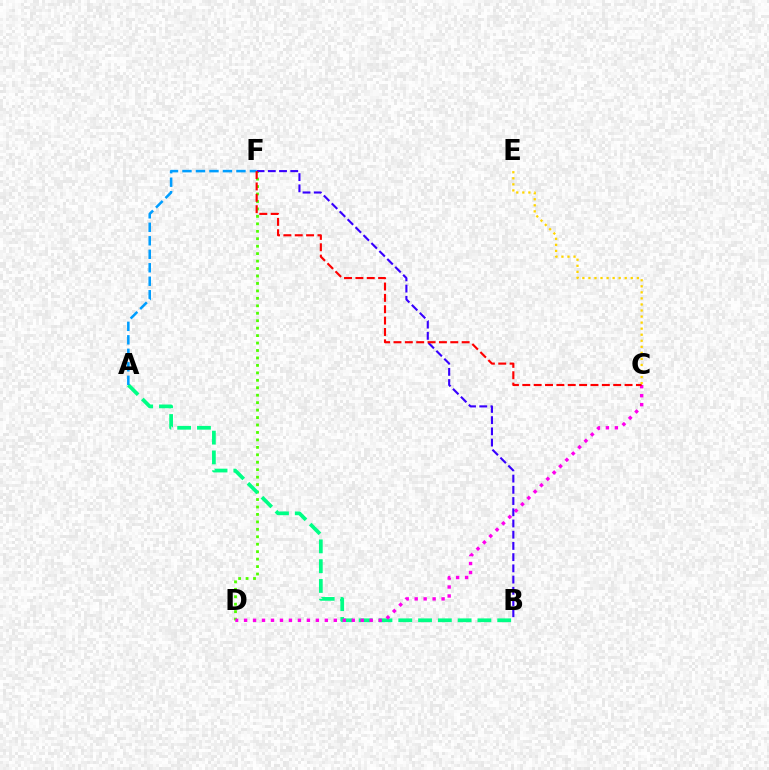{('C', 'E'): [{'color': '#ffd500', 'line_style': 'dotted', 'thickness': 1.64}], ('D', 'F'): [{'color': '#4fff00', 'line_style': 'dotted', 'thickness': 2.02}], ('A', 'B'): [{'color': '#00ff86', 'line_style': 'dashed', 'thickness': 2.69}], ('C', 'D'): [{'color': '#ff00ed', 'line_style': 'dotted', 'thickness': 2.44}], ('B', 'F'): [{'color': '#3700ff', 'line_style': 'dashed', 'thickness': 1.52}], ('A', 'F'): [{'color': '#009eff', 'line_style': 'dashed', 'thickness': 1.83}], ('C', 'F'): [{'color': '#ff0000', 'line_style': 'dashed', 'thickness': 1.54}]}